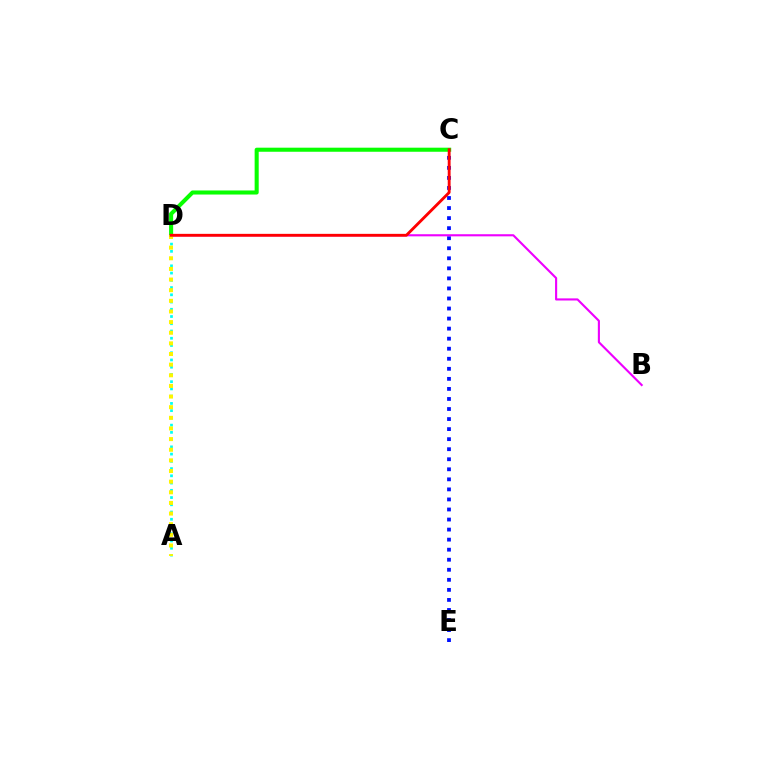{('C', 'E'): [{'color': '#0010ff', 'line_style': 'dotted', 'thickness': 2.73}], ('B', 'D'): [{'color': '#ee00ff', 'line_style': 'solid', 'thickness': 1.53}], ('A', 'D'): [{'color': '#00fff6', 'line_style': 'dotted', 'thickness': 1.97}, {'color': '#fcf500', 'line_style': 'dotted', 'thickness': 2.89}], ('C', 'D'): [{'color': '#08ff00', 'line_style': 'solid', 'thickness': 2.93}, {'color': '#ff0000', 'line_style': 'solid', 'thickness': 2.06}]}